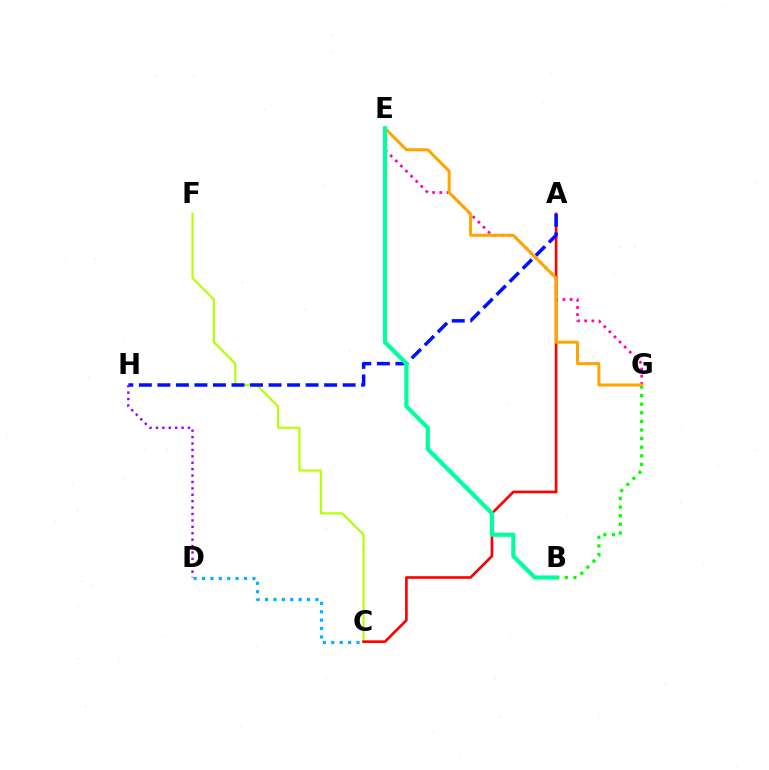{('C', 'F'): [{'color': '#b3ff00', 'line_style': 'solid', 'thickness': 1.53}], ('E', 'G'): [{'color': '#ff00bd', 'line_style': 'dotted', 'thickness': 1.96}, {'color': '#ffa500', 'line_style': 'solid', 'thickness': 2.16}], ('B', 'G'): [{'color': '#08ff00', 'line_style': 'dotted', 'thickness': 2.34}], ('A', 'C'): [{'color': '#ff0000', 'line_style': 'solid', 'thickness': 1.91}], ('A', 'H'): [{'color': '#0010ff', 'line_style': 'dashed', 'thickness': 2.52}], ('D', 'H'): [{'color': '#9b00ff', 'line_style': 'dotted', 'thickness': 1.74}], ('C', 'D'): [{'color': '#00b5ff', 'line_style': 'dotted', 'thickness': 2.28}], ('B', 'E'): [{'color': '#00ff9d', 'line_style': 'solid', 'thickness': 3.0}]}